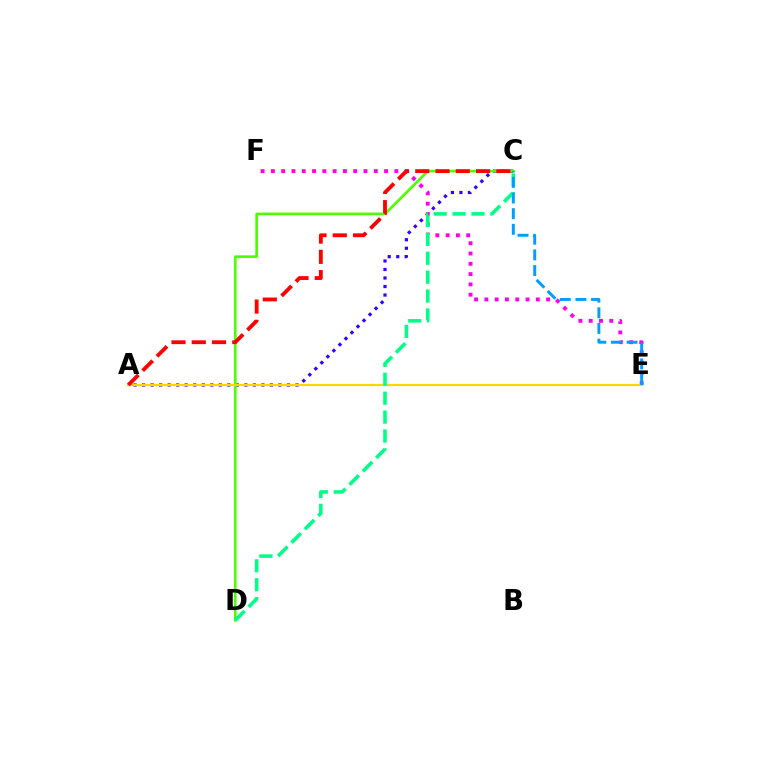{('A', 'C'): [{'color': '#3700ff', 'line_style': 'dotted', 'thickness': 2.32}, {'color': '#ff0000', 'line_style': 'dashed', 'thickness': 2.75}], ('C', 'D'): [{'color': '#4fff00', 'line_style': 'solid', 'thickness': 1.92}, {'color': '#00ff86', 'line_style': 'dashed', 'thickness': 2.57}], ('E', 'F'): [{'color': '#ff00ed', 'line_style': 'dotted', 'thickness': 2.8}], ('A', 'E'): [{'color': '#ffd500', 'line_style': 'solid', 'thickness': 1.57}], ('C', 'E'): [{'color': '#009eff', 'line_style': 'dashed', 'thickness': 2.13}]}